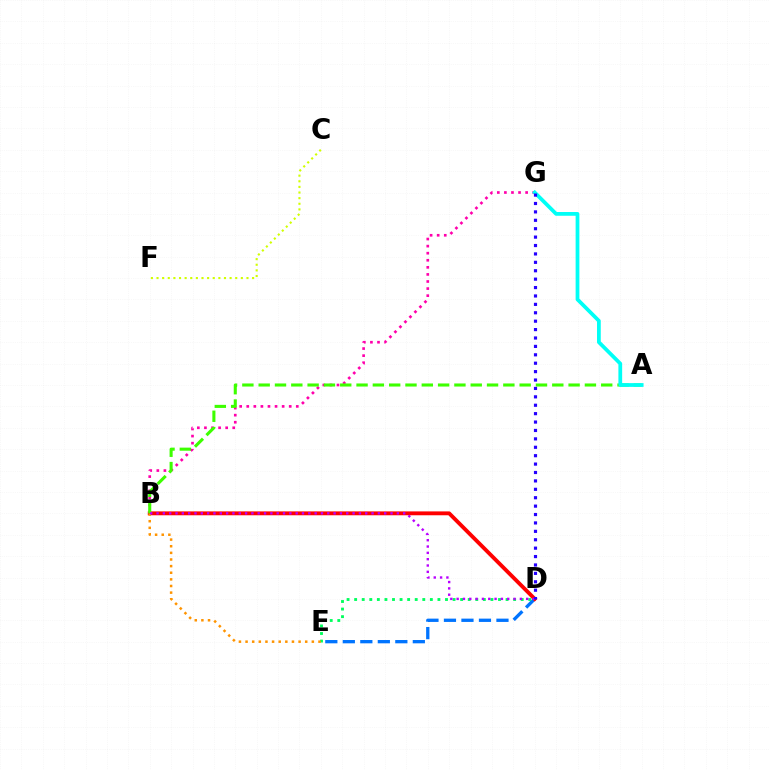{('B', 'G'): [{'color': '#ff00ac', 'line_style': 'dotted', 'thickness': 1.92}], ('D', 'E'): [{'color': '#0074ff', 'line_style': 'dashed', 'thickness': 2.38}, {'color': '#00ff5c', 'line_style': 'dotted', 'thickness': 2.06}], ('B', 'D'): [{'color': '#ff0000', 'line_style': 'solid', 'thickness': 2.78}, {'color': '#b900ff', 'line_style': 'dotted', 'thickness': 1.72}], ('B', 'E'): [{'color': '#ff9400', 'line_style': 'dotted', 'thickness': 1.8}], ('A', 'B'): [{'color': '#3dff00', 'line_style': 'dashed', 'thickness': 2.22}], ('C', 'F'): [{'color': '#d1ff00', 'line_style': 'dotted', 'thickness': 1.53}], ('A', 'G'): [{'color': '#00fff6', 'line_style': 'solid', 'thickness': 2.7}], ('D', 'G'): [{'color': '#2500ff', 'line_style': 'dotted', 'thickness': 2.28}]}